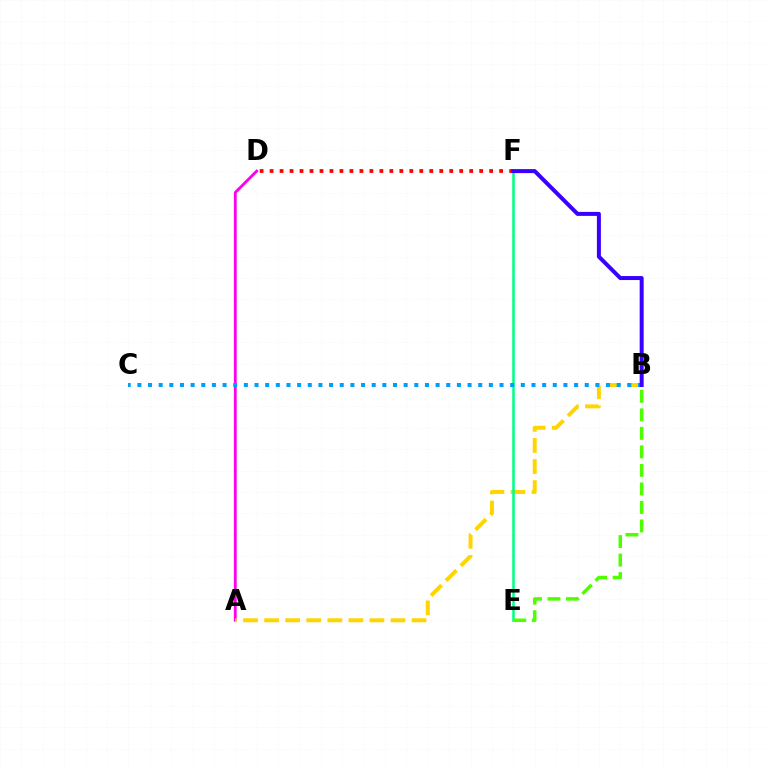{('A', 'D'): [{'color': '#ff00ed', 'line_style': 'solid', 'thickness': 2.03}], ('A', 'B'): [{'color': '#ffd500', 'line_style': 'dashed', 'thickness': 2.86}], ('E', 'F'): [{'color': '#00ff86', 'line_style': 'solid', 'thickness': 1.83}], ('B', 'C'): [{'color': '#009eff', 'line_style': 'dotted', 'thickness': 2.89}], ('B', 'E'): [{'color': '#4fff00', 'line_style': 'dashed', 'thickness': 2.52}], ('D', 'F'): [{'color': '#ff0000', 'line_style': 'dotted', 'thickness': 2.71}], ('B', 'F'): [{'color': '#3700ff', 'line_style': 'solid', 'thickness': 2.87}]}